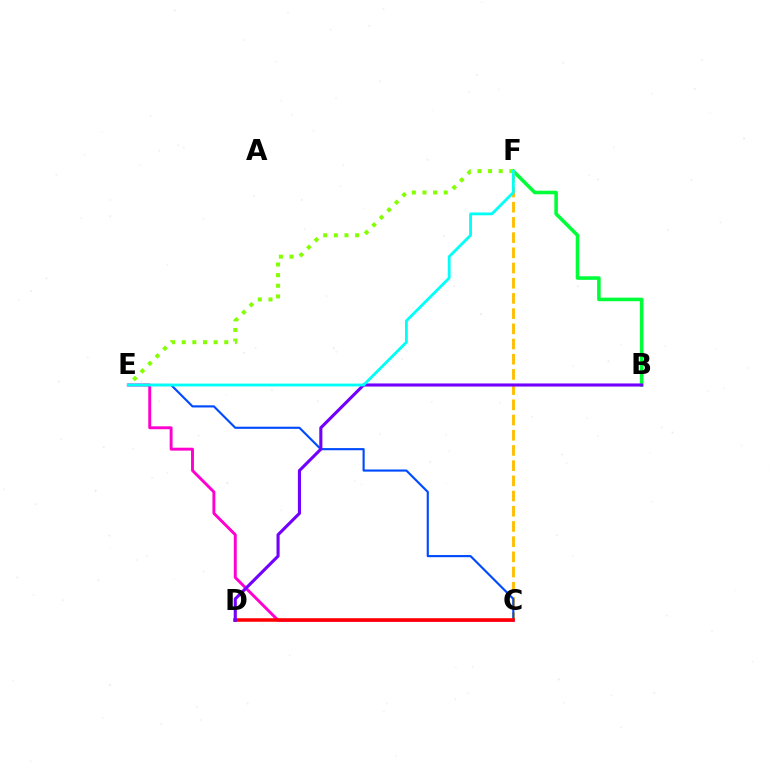{('B', 'F'): [{'color': '#00ff39', 'line_style': 'solid', 'thickness': 2.58}], ('C', 'E'): [{'color': '#ff00cf', 'line_style': 'solid', 'thickness': 2.1}, {'color': '#004bff', 'line_style': 'solid', 'thickness': 1.54}], ('C', 'F'): [{'color': '#ffbd00', 'line_style': 'dashed', 'thickness': 2.07}], ('C', 'D'): [{'color': '#ff0000', 'line_style': 'solid', 'thickness': 2.55}], ('B', 'D'): [{'color': '#7200ff', 'line_style': 'solid', 'thickness': 2.23}], ('E', 'F'): [{'color': '#84ff00', 'line_style': 'dotted', 'thickness': 2.89}, {'color': '#00fff6', 'line_style': 'solid', 'thickness': 2.02}]}